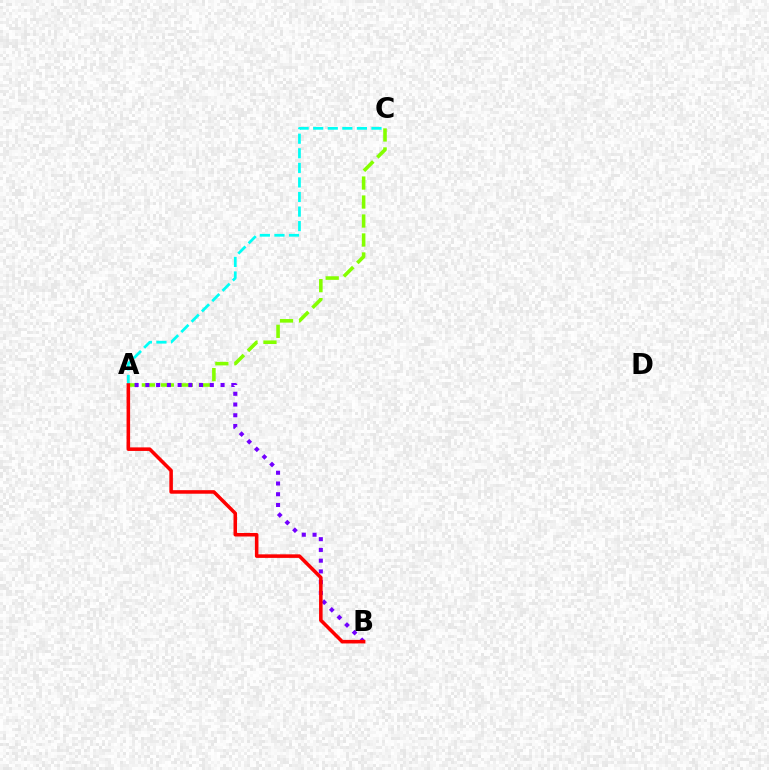{('A', 'C'): [{'color': '#84ff00', 'line_style': 'dashed', 'thickness': 2.58}, {'color': '#00fff6', 'line_style': 'dashed', 'thickness': 1.98}], ('A', 'B'): [{'color': '#7200ff', 'line_style': 'dotted', 'thickness': 2.92}, {'color': '#ff0000', 'line_style': 'solid', 'thickness': 2.56}]}